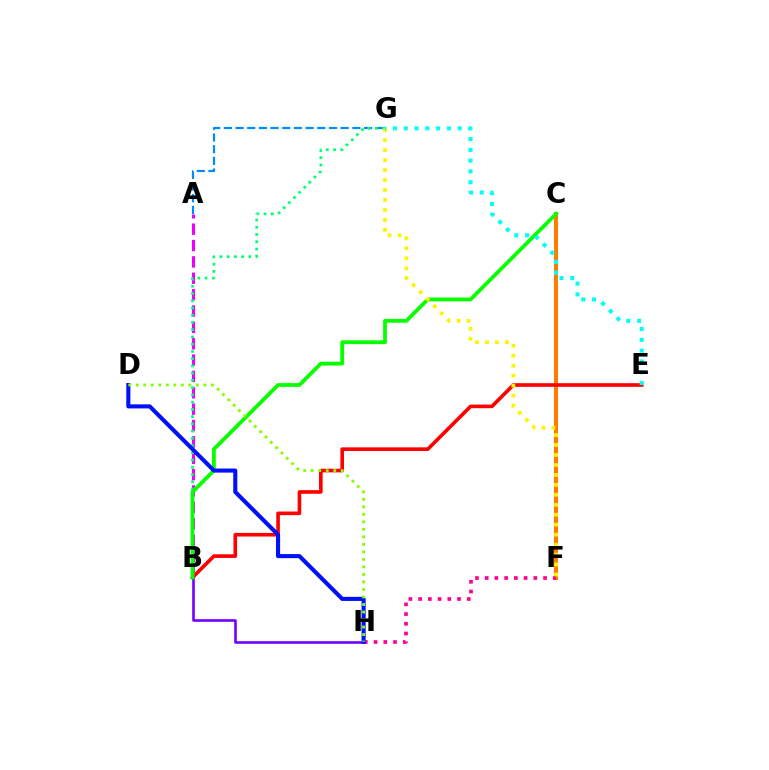{('A', 'G'): [{'color': '#008cff', 'line_style': 'dashed', 'thickness': 1.59}], ('A', 'B'): [{'color': '#ee00ff', 'line_style': 'dashed', 'thickness': 2.22}], ('C', 'F'): [{'color': '#ff7c00', 'line_style': 'solid', 'thickness': 2.92}], ('B', 'G'): [{'color': '#00ff74', 'line_style': 'dotted', 'thickness': 1.97}], ('F', 'H'): [{'color': '#ff0094', 'line_style': 'dotted', 'thickness': 2.64}], ('B', 'E'): [{'color': '#ff0000', 'line_style': 'solid', 'thickness': 2.61}], ('B', 'H'): [{'color': '#7200ff', 'line_style': 'solid', 'thickness': 1.88}], ('B', 'C'): [{'color': '#08ff00', 'line_style': 'solid', 'thickness': 2.74}], ('D', 'H'): [{'color': '#0010ff', 'line_style': 'solid', 'thickness': 2.94}, {'color': '#84ff00', 'line_style': 'dotted', 'thickness': 2.04}], ('F', 'G'): [{'color': '#fcf500', 'line_style': 'dotted', 'thickness': 2.71}], ('E', 'G'): [{'color': '#00fff6', 'line_style': 'dotted', 'thickness': 2.93}]}